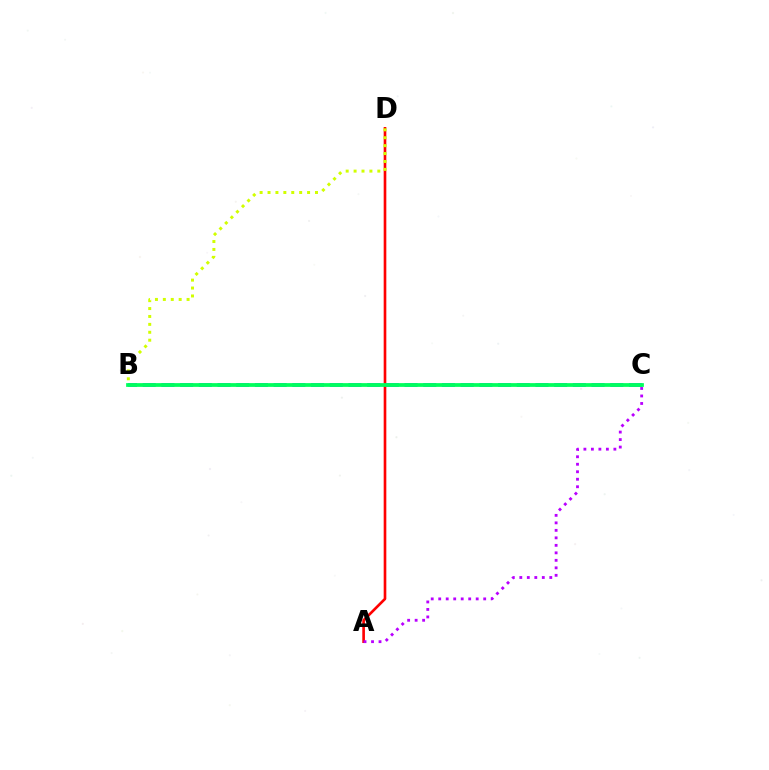{('A', 'D'): [{'color': '#ff0000', 'line_style': 'solid', 'thickness': 1.9}], ('A', 'C'): [{'color': '#b900ff', 'line_style': 'dotted', 'thickness': 2.04}], ('B', 'C'): [{'color': '#0074ff', 'line_style': 'dashed', 'thickness': 2.54}, {'color': '#00ff5c', 'line_style': 'solid', 'thickness': 2.7}], ('B', 'D'): [{'color': '#d1ff00', 'line_style': 'dotted', 'thickness': 2.15}]}